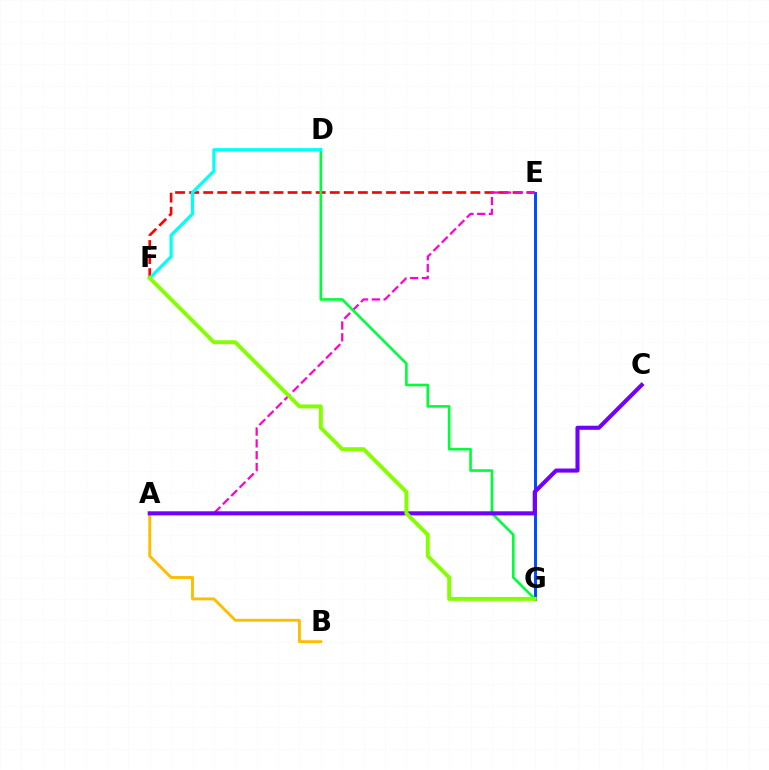{('E', 'F'): [{'color': '#ff0000', 'line_style': 'dashed', 'thickness': 1.91}], ('E', 'G'): [{'color': '#004bff', 'line_style': 'solid', 'thickness': 2.12}], ('A', 'B'): [{'color': '#ffbd00', 'line_style': 'solid', 'thickness': 2.08}], ('A', 'E'): [{'color': '#ff00cf', 'line_style': 'dashed', 'thickness': 1.6}], ('D', 'G'): [{'color': '#00ff39', 'line_style': 'solid', 'thickness': 1.89}], ('A', 'C'): [{'color': '#7200ff', 'line_style': 'solid', 'thickness': 2.94}], ('D', 'F'): [{'color': '#00fff6', 'line_style': 'solid', 'thickness': 2.28}], ('F', 'G'): [{'color': '#84ff00', 'line_style': 'solid', 'thickness': 2.82}]}